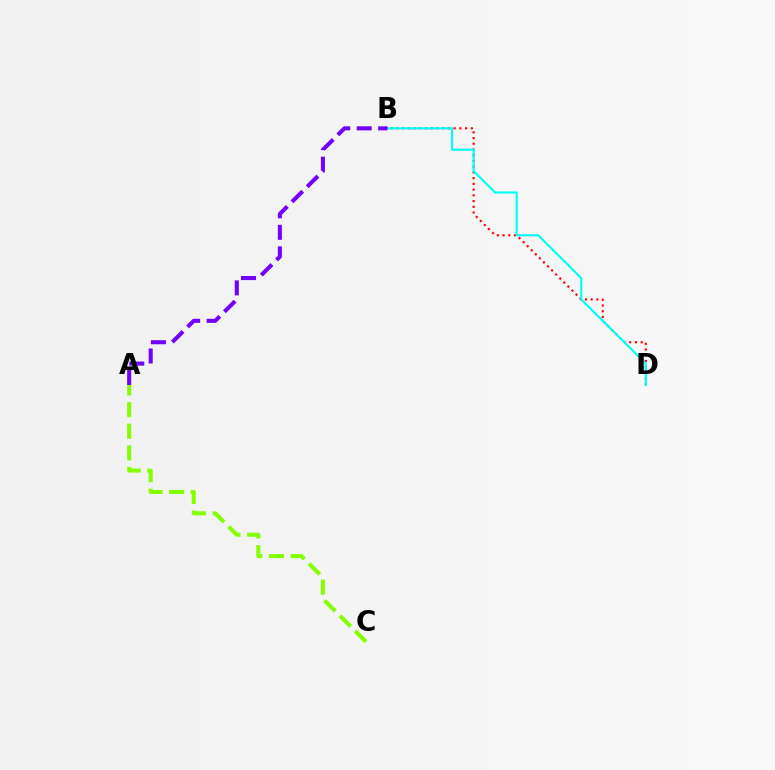{('B', 'D'): [{'color': '#ff0000', 'line_style': 'dotted', 'thickness': 1.56}, {'color': '#00fff6', 'line_style': 'solid', 'thickness': 1.55}], ('A', 'C'): [{'color': '#84ff00', 'line_style': 'dashed', 'thickness': 2.94}], ('A', 'B'): [{'color': '#7200ff', 'line_style': 'dashed', 'thickness': 2.92}]}